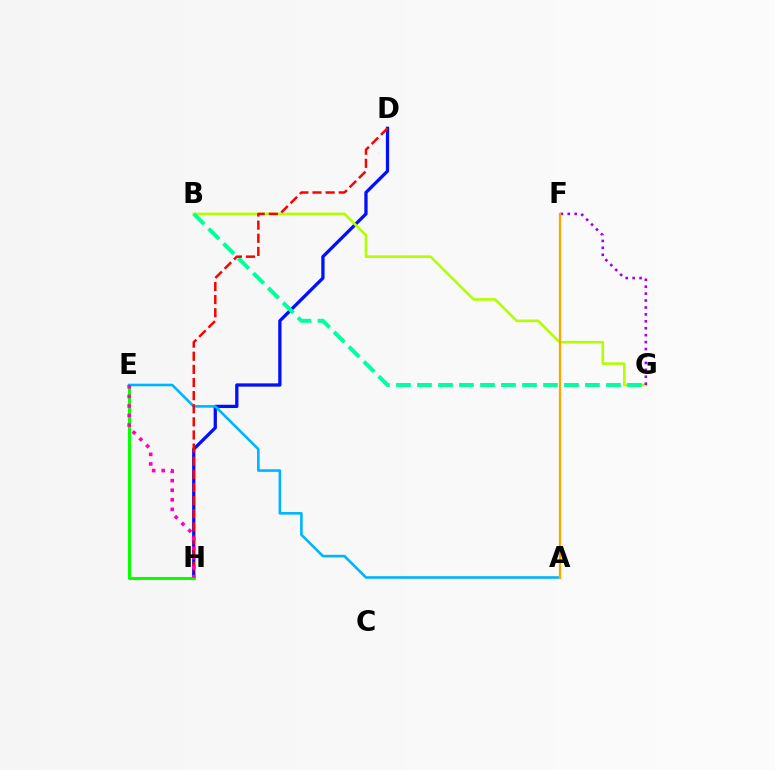{('D', 'H'): [{'color': '#0010ff', 'line_style': 'solid', 'thickness': 2.36}, {'color': '#ff0000', 'line_style': 'dashed', 'thickness': 1.78}], ('E', 'H'): [{'color': '#08ff00', 'line_style': 'solid', 'thickness': 2.2}, {'color': '#ff00bd', 'line_style': 'dotted', 'thickness': 2.6}], ('B', 'G'): [{'color': '#b3ff00', 'line_style': 'solid', 'thickness': 1.88}, {'color': '#00ff9d', 'line_style': 'dashed', 'thickness': 2.85}], ('A', 'E'): [{'color': '#00b5ff', 'line_style': 'solid', 'thickness': 1.88}], ('F', 'G'): [{'color': '#9b00ff', 'line_style': 'dotted', 'thickness': 1.88}], ('A', 'F'): [{'color': '#ffa500', 'line_style': 'solid', 'thickness': 1.65}]}